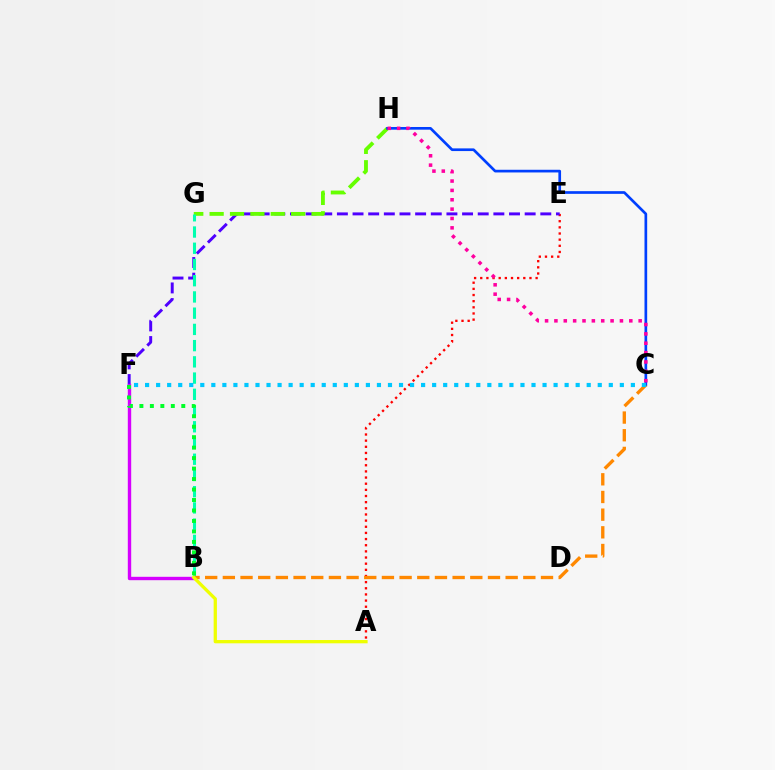{('A', 'E'): [{'color': '#ff0000', 'line_style': 'dotted', 'thickness': 1.67}], ('E', 'F'): [{'color': '#4f00ff', 'line_style': 'dashed', 'thickness': 2.13}], ('G', 'H'): [{'color': '#66ff00', 'line_style': 'dashed', 'thickness': 2.77}], ('C', 'H'): [{'color': '#003fff', 'line_style': 'solid', 'thickness': 1.93}, {'color': '#ff00a0', 'line_style': 'dotted', 'thickness': 2.54}], ('B', 'G'): [{'color': '#00ffaf', 'line_style': 'dashed', 'thickness': 2.2}], ('B', 'F'): [{'color': '#d600ff', 'line_style': 'solid', 'thickness': 2.44}, {'color': '#00ff27', 'line_style': 'dotted', 'thickness': 2.85}], ('B', 'C'): [{'color': '#ff8800', 'line_style': 'dashed', 'thickness': 2.4}], ('A', 'B'): [{'color': '#eeff00', 'line_style': 'solid', 'thickness': 2.36}], ('C', 'F'): [{'color': '#00c7ff', 'line_style': 'dotted', 'thickness': 3.0}]}